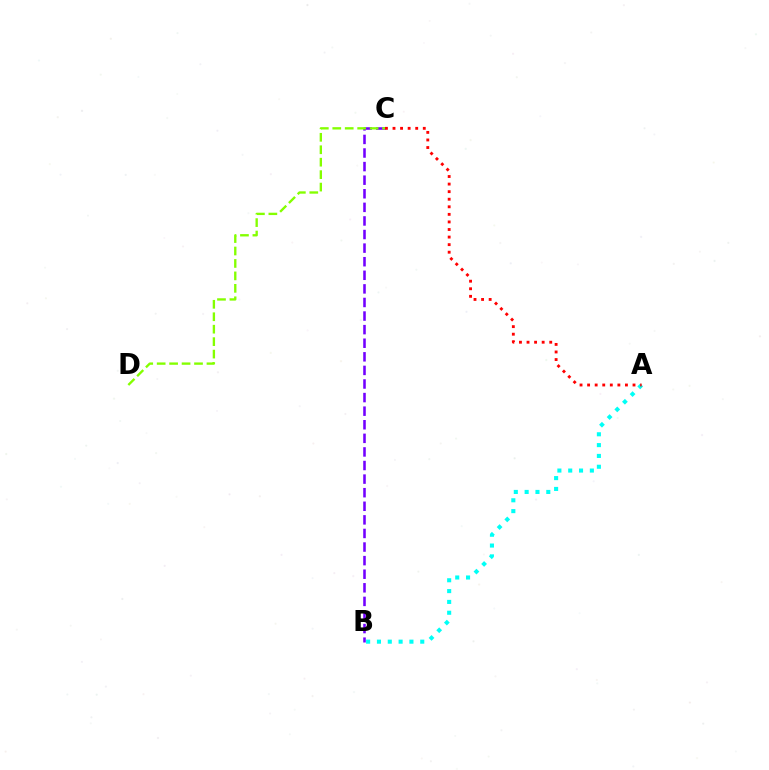{('B', 'C'): [{'color': '#7200ff', 'line_style': 'dashed', 'thickness': 1.85}], ('A', 'B'): [{'color': '#00fff6', 'line_style': 'dotted', 'thickness': 2.94}], ('A', 'C'): [{'color': '#ff0000', 'line_style': 'dotted', 'thickness': 2.06}], ('C', 'D'): [{'color': '#84ff00', 'line_style': 'dashed', 'thickness': 1.69}]}